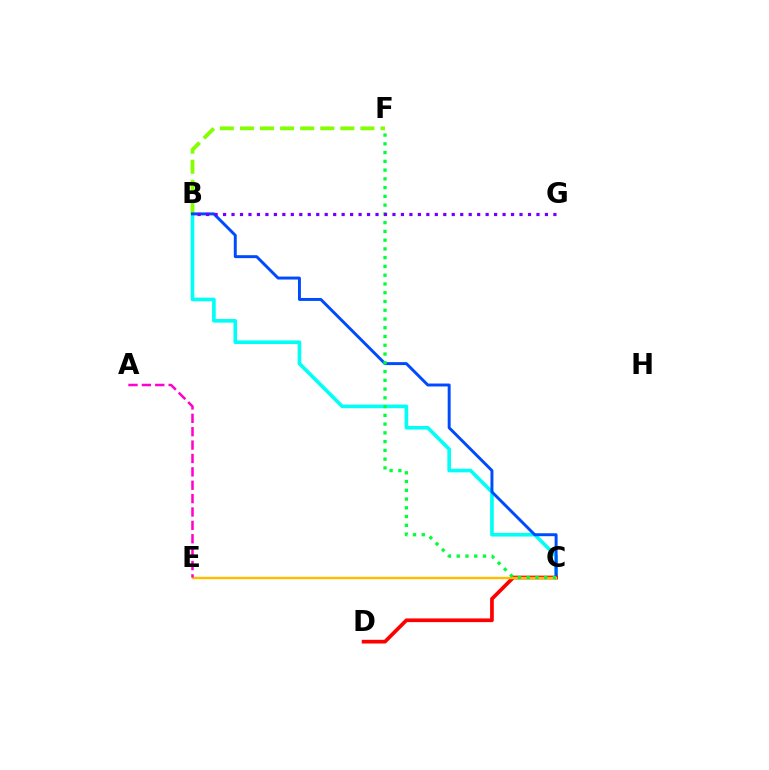{('B', 'C'): [{'color': '#00fff6', 'line_style': 'solid', 'thickness': 2.61}, {'color': '#004bff', 'line_style': 'solid', 'thickness': 2.12}], ('B', 'F'): [{'color': '#84ff00', 'line_style': 'dashed', 'thickness': 2.73}], ('C', 'D'): [{'color': '#ff0000', 'line_style': 'solid', 'thickness': 2.66}], ('C', 'E'): [{'color': '#ffbd00', 'line_style': 'solid', 'thickness': 1.73}], ('C', 'F'): [{'color': '#00ff39', 'line_style': 'dotted', 'thickness': 2.38}], ('A', 'E'): [{'color': '#ff00cf', 'line_style': 'dashed', 'thickness': 1.82}], ('B', 'G'): [{'color': '#7200ff', 'line_style': 'dotted', 'thickness': 2.3}]}